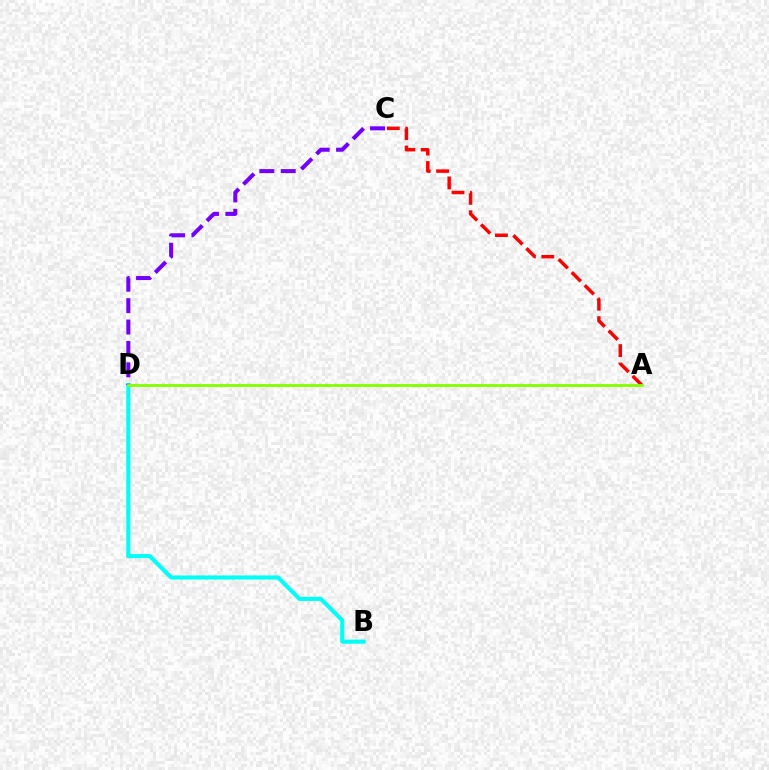{('B', 'D'): [{'color': '#00fff6', 'line_style': 'solid', 'thickness': 2.97}], ('A', 'C'): [{'color': '#ff0000', 'line_style': 'dashed', 'thickness': 2.5}], ('C', 'D'): [{'color': '#7200ff', 'line_style': 'dashed', 'thickness': 2.91}], ('A', 'D'): [{'color': '#84ff00', 'line_style': 'solid', 'thickness': 2.03}]}